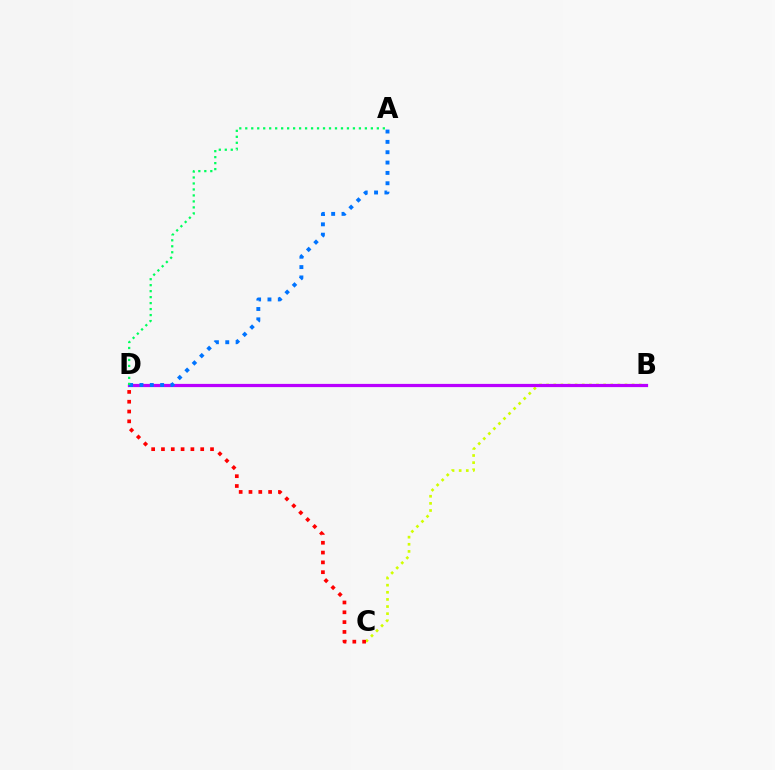{('B', 'C'): [{'color': '#d1ff00', 'line_style': 'dotted', 'thickness': 1.94}], ('B', 'D'): [{'color': '#b900ff', 'line_style': 'solid', 'thickness': 2.31}], ('A', 'D'): [{'color': '#0074ff', 'line_style': 'dotted', 'thickness': 2.81}, {'color': '#00ff5c', 'line_style': 'dotted', 'thickness': 1.63}], ('C', 'D'): [{'color': '#ff0000', 'line_style': 'dotted', 'thickness': 2.67}]}